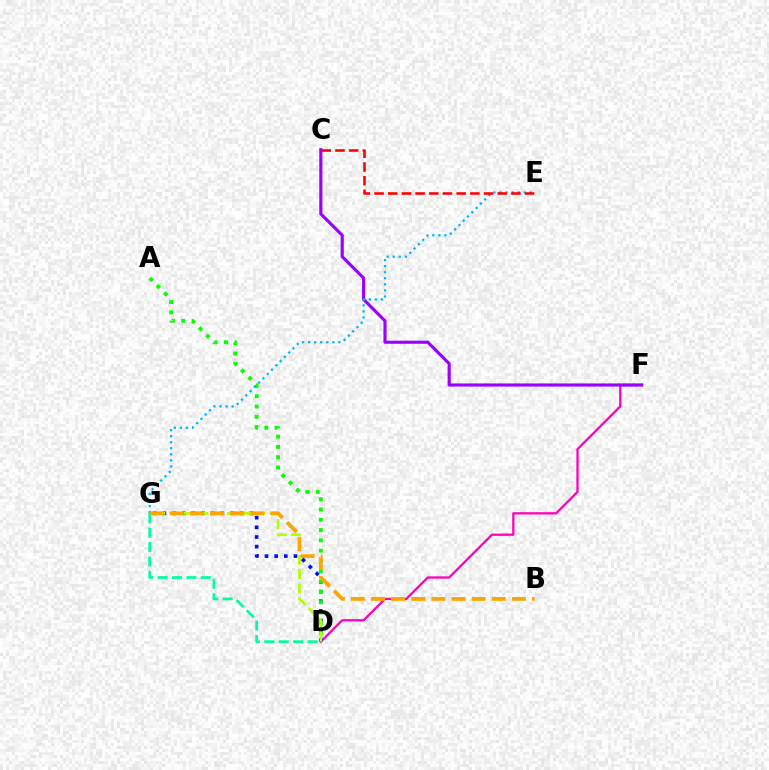{('D', 'F'): [{'color': '#ff00bd', 'line_style': 'solid', 'thickness': 1.64}], ('D', 'G'): [{'color': '#0010ff', 'line_style': 'dotted', 'thickness': 2.62}, {'color': '#b3ff00', 'line_style': 'dashed', 'thickness': 1.94}, {'color': '#00ff9d', 'line_style': 'dashed', 'thickness': 1.96}], ('C', 'F'): [{'color': '#9b00ff', 'line_style': 'solid', 'thickness': 2.25}], ('A', 'D'): [{'color': '#08ff00', 'line_style': 'dotted', 'thickness': 2.8}], ('E', 'G'): [{'color': '#00b5ff', 'line_style': 'dotted', 'thickness': 1.65}], ('C', 'E'): [{'color': '#ff0000', 'line_style': 'dashed', 'thickness': 1.86}], ('B', 'G'): [{'color': '#ffa500', 'line_style': 'dashed', 'thickness': 2.73}]}